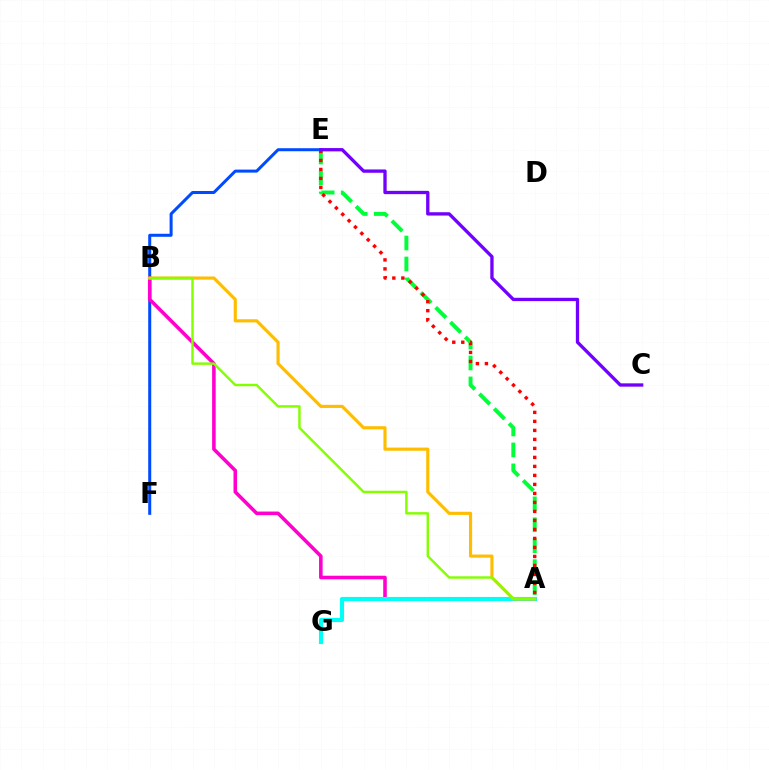{('E', 'F'): [{'color': '#004bff', 'line_style': 'solid', 'thickness': 2.17}], ('A', 'E'): [{'color': '#00ff39', 'line_style': 'dashed', 'thickness': 2.84}, {'color': '#ff0000', 'line_style': 'dotted', 'thickness': 2.45}], ('A', 'B'): [{'color': '#ff00cf', 'line_style': 'solid', 'thickness': 2.56}, {'color': '#ffbd00', 'line_style': 'solid', 'thickness': 2.26}, {'color': '#84ff00', 'line_style': 'solid', 'thickness': 1.75}], ('A', 'G'): [{'color': '#00fff6', 'line_style': 'solid', 'thickness': 2.97}], ('C', 'E'): [{'color': '#7200ff', 'line_style': 'solid', 'thickness': 2.39}]}